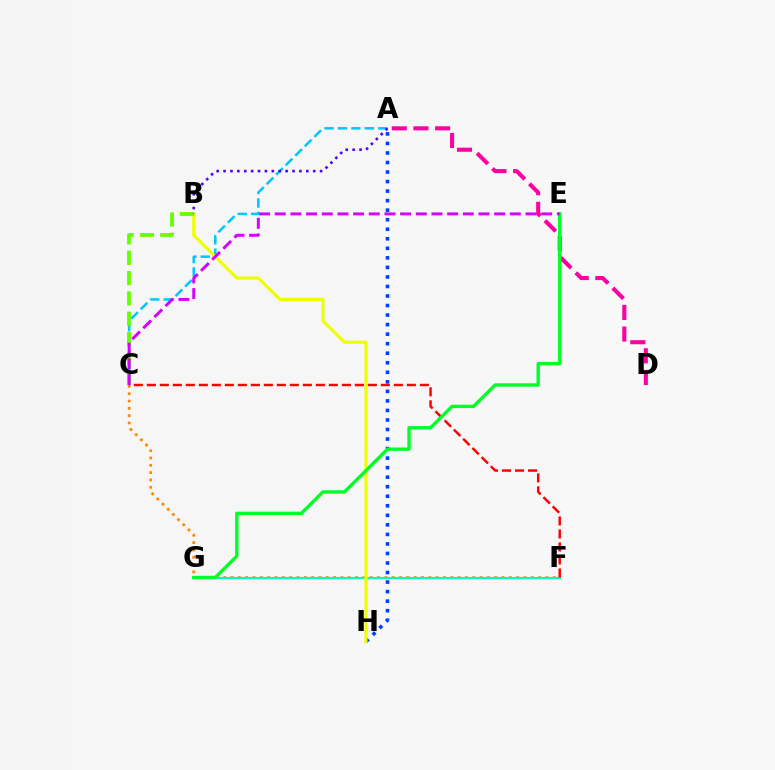{('A', 'D'): [{'color': '#ff00a0', 'line_style': 'dashed', 'thickness': 2.94}], ('C', 'F'): [{'color': '#ff8800', 'line_style': 'dotted', 'thickness': 1.99}, {'color': '#ff0000', 'line_style': 'dashed', 'thickness': 1.77}], ('A', 'C'): [{'color': '#00c7ff', 'line_style': 'dashed', 'thickness': 1.83}], ('F', 'G'): [{'color': '#00ffaf', 'line_style': 'solid', 'thickness': 1.6}], ('A', 'H'): [{'color': '#003fff', 'line_style': 'dotted', 'thickness': 2.59}], ('B', 'H'): [{'color': '#eeff00', 'line_style': 'solid', 'thickness': 2.26}], ('E', 'G'): [{'color': '#00ff27', 'line_style': 'solid', 'thickness': 2.42}], ('B', 'C'): [{'color': '#66ff00', 'line_style': 'dashed', 'thickness': 2.76}], ('A', 'B'): [{'color': '#4f00ff', 'line_style': 'dotted', 'thickness': 1.87}], ('C', 'E'): [{'color': '#d600ff', 'line_style': 'dashed', 'thickness': 2.13}]}